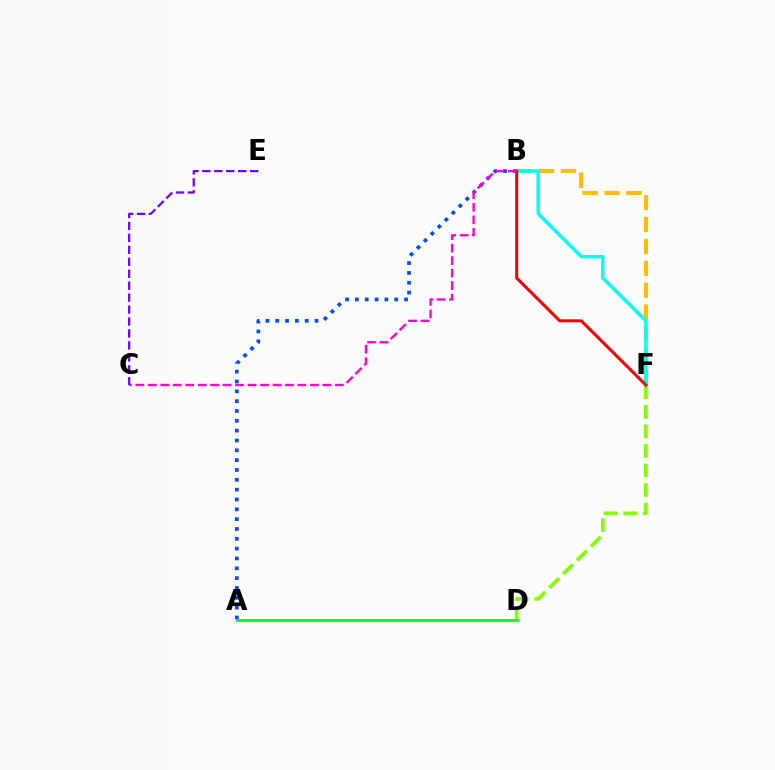{('B', 'F'): [{'color': '#ffbd00', 'line_style': 'dashed', 'thickness': 2.97}, {'color': '#00fff6', 'line_style': 'solid', 'thickness': 2.43}, {'color': '#ff0000', 'line_style': 'solid', 'thickness': 2.18}], ('A', 'B'): [{'color': '#004bff', 'line_style': 'dotted', 'thickness': 2.67}], ('D', 'F'): [{'color': '#84ff00', 'line_style': 'dashed', 'thickness': 2.65}], ('B', 'C'): [{'color': '#ff00cf', 'line_style': 'dashed', 'thickness': 1.69}], ('C', 'E'): [{'color': '#7200ff', 'line_style': 'dashed', 'thickness': 1.62}], ('A', 'D'): [{'color': '#00ff39', 'line_style': 'solid', 'thickness': 2.08}]}